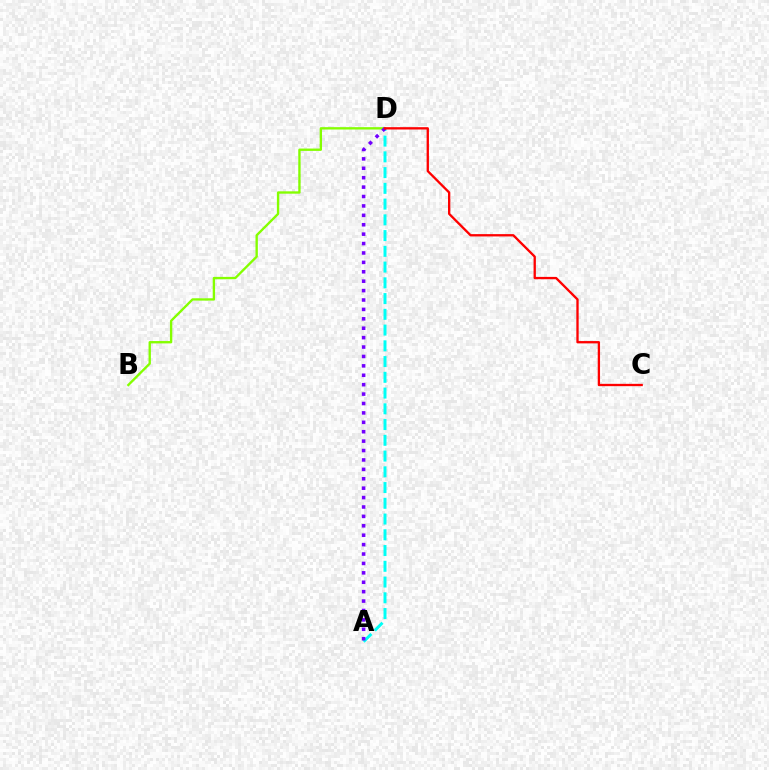{('A', 'D'): [{'color': '#00fff6', 'line_style': 'dashed', 'thickness': 2.14}, {'color': '#7200ff', 'line_style': 'dotted', 'thickness': 2.56}], ('B', 'D'): [{'color': '#84ff00', 'line_style': 'solid', 'thickness': 1.69}], ('C', 'D'): [{'color': '#ff0000', 'line_style': 'solid', 'thickness': 1.67}]}